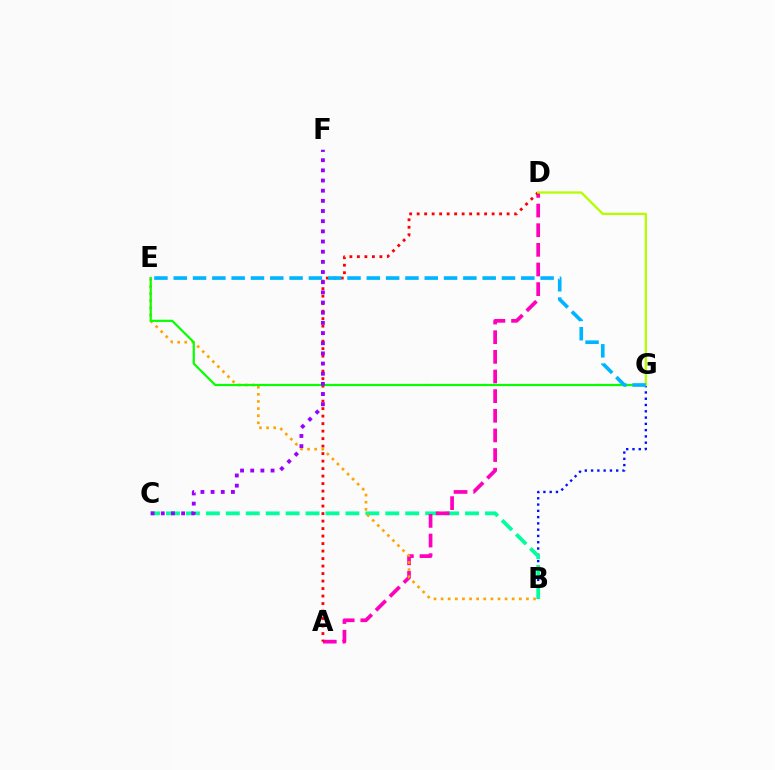{('B', 'G'): [{'color': '#0010ff', 'line_style': 'dotted', 'thickness': 1.71}], ('B', 'C'): [{'color': '#00ff9d', 'line_style': 'dashed', 'thickness': 2.71}], ('A', 'D'): [{'color': '#ff00bd', 'line_style': 'dashed', 'thickness': 2.67}, {'color': '#ff0000', 'line_style': 'dotted', 'thickness': 2.04}], ('B', 'E'): [{'color': '#ffa500', 'line_style': 'dotted', 'thickness': 1.93}], ('E', 'G'): [{'color': '#08ff00', 'line_style': 'solid', 'thickness': 1.58}, {'color': '#00b5ff', 'line_style': 'dashed', 'thickness': 2.62}], ('C', 'F'): [{'color': '#9b00ff', 'line_style': 'dotted', 'thickness': 2.76}], ('D', 'G'): [{'color': '#b3ff00', 'line_style': 'solid', 'thickness': 1.66}]}